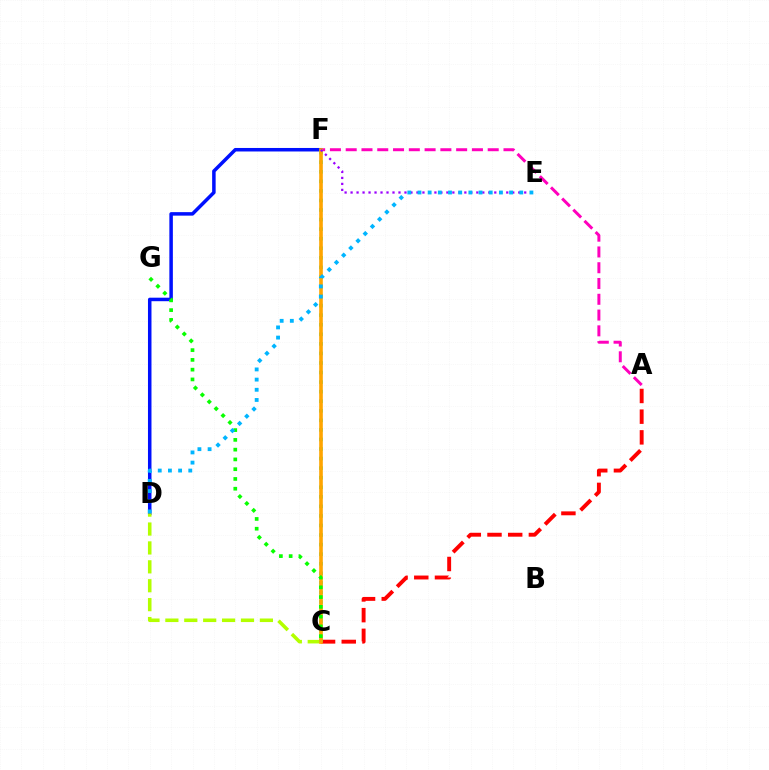{('D', 'F'): [{'color': '#0010ff', 'line_style': 'solid', 'thickness': 2.52}], ('A', 'F'): [{'color': '#ff00bd', 'line_style': 'dashed', 'thickness': 2.14}], ('C', 'D'): [{'color': '#b3ff00', 'line_style': 'dashed', 'thickness': 2.57}], ('A', 'C'): [{'color': '#ff0000', 'line_style': 'dashed', 'thickness': 2.81}], ('C', 'F'): [{'color': '#00ff9d', 'line_style': 'dotted', 'thickness': 2.6}, {'color': '#ffa500', 'line_style': 'solid', 'thickness': 2.61}], ('E', 'F'): [{'color': '#9b00ff', 'line_style': 'dotted', 'thickness': 1.63}], ('C', 'G'): [{'color': '#08ff00', 'line_style': 'dotted', 'thickness': 2.65}], ('D', 'E'): [{'color': '#00b5ff', 'line_style': 'dotted', 'thickness': 2.76}]}